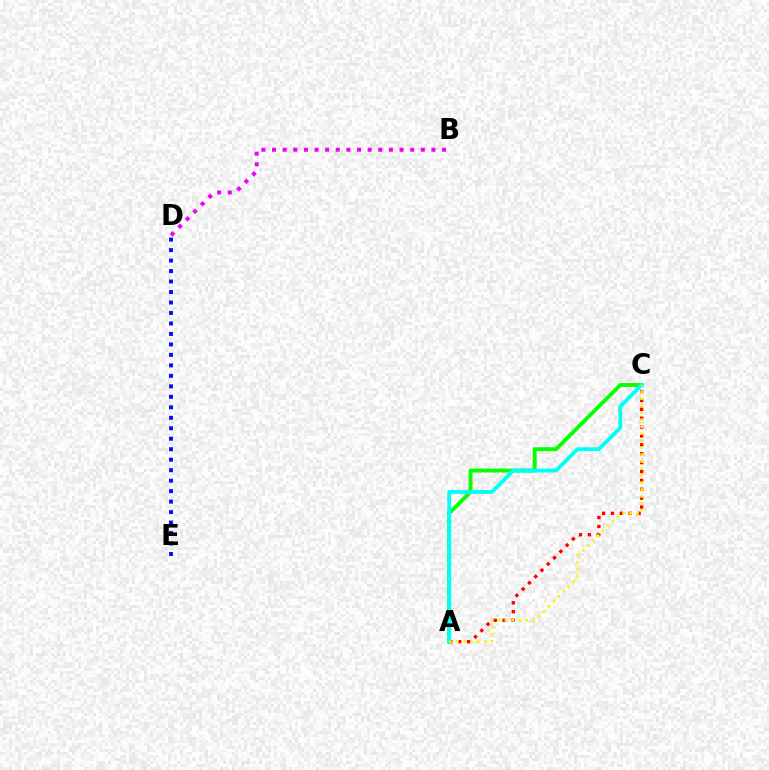{('D', 'E'): [{'color': '#0010ff', 'line_style': 'dotted', 'thickness': 2.85}], ('B', 'D'): [{'color': '#ee00ff', 'line_style': 'dotted', 'thickness': 2.89}], ('A', 'C'): [{'color': '#08ff00', 'line_style': 'solid', 'thickness': 2.79}, {'color': '#ff0000', 'line_style': 'dotted', 'thickness': 2.41}, {'color': '#00fff6', 'line_style': 'solid', 'thickness': 2.76}, {'color': '#fcf500', 'line_style': 'dotted', 'thickness': 1.9}]}